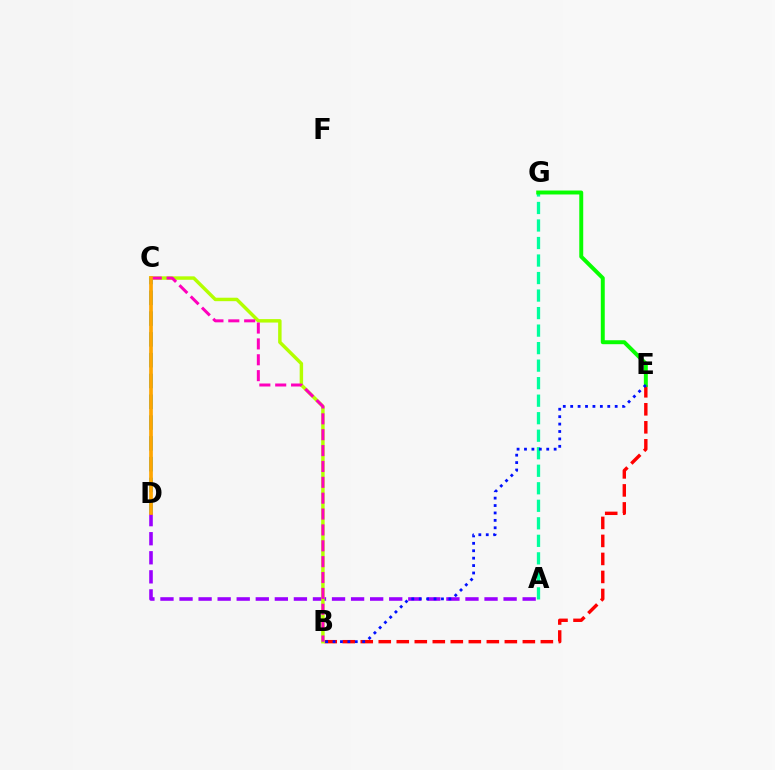{('A', 'G'): [{'color': '#00ff9d', 'line_style': 'dashed', 'thickness': 2.38}], ('B', 'E'): [{'color': '#ff0000', 'line_style': 'dashed', 'thickness': 2.45}, {'color': '#0010ff', 'line_style': 'dotted', 'thickness': 2.01}], ('E', 'G'): [{'color': '#08ff00', 'line_style': 'solid', 'thickness': 2.84}], ('A', 'D'): [{'color': '#9b00ff', 'line_style': 'dashed', 'thickness': 2.59}], ('B', 'C'): [{'color': '#b3ff00', 'line_style': 'solid', 'thickness': 2.49}, {'color': '#ff00bd', 'line_style': 'dashed', 'thickness': 2.16}], ('C', 'D'): [{'color': '#00b5ff', 'line_style': 'dashed', 'thickness': 2.82}, {'color': '#ffa500', 'line_style': 'solid', 'thickness': 2.66}]}